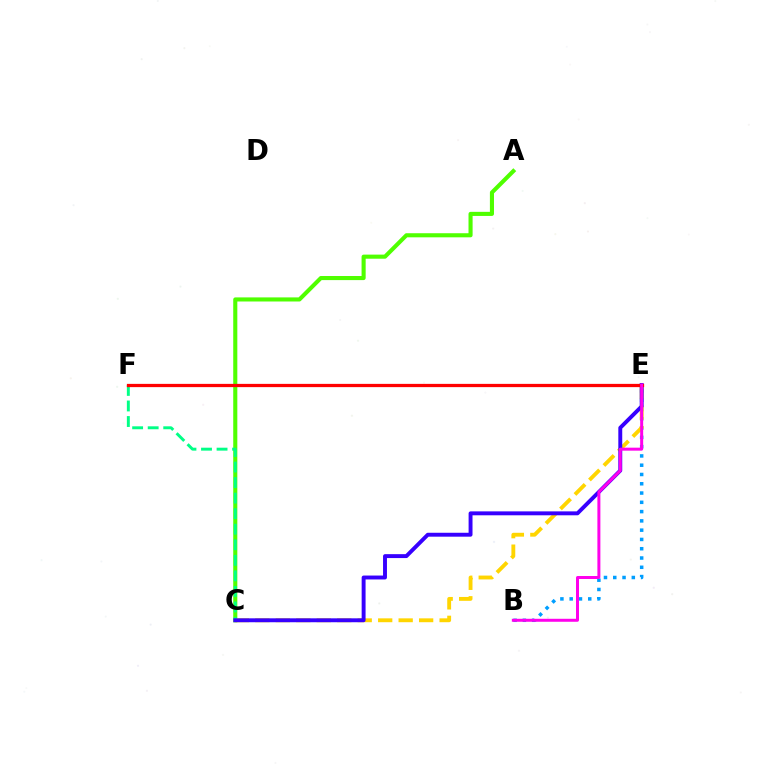{('B', 'E'): [{'color': '#009eff', 'line_style': 'dotted', 'thickness': 2.52}, {'color': '#ff00ed', 'line_style': 'solid', 'thickness': 2.15}], ('A', 'C'): [{'color': '#4fff00', 'line_style': 'solid', 'thickness': 2.95}], ('C', 'E'): [{'color': '#ffd500', 'line_style': 'dashed', 'thickness': 2.78}, {'color': '#3700ff', 'line_style': 'solid', 'thickness': 2.82}], ('C', 'F'): [{'color': '#00ff86', 'line_style': 'dashed', 'thickness': 2.11}], ('E', 'F'): [{'color': '#ff0000', 'line_style': 'solid', 'thickness': 2.35}]}